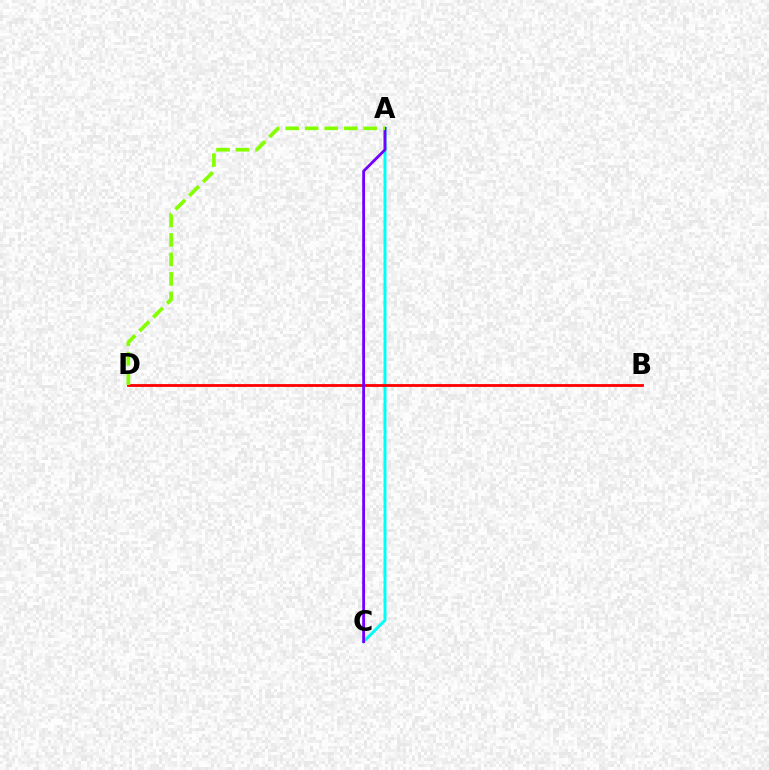{('A', 'C'): [{'color': '#00fff6', 'line_style': 'solid', 'thickness': 2.13}, {'color': '#7200ff', 'line_style': 'solid', 'thickness': 2.02}], ('B', 'D'): [{'color': '#ff0000', 'line_style': 'solid', 'thickness': 2.02}], ('A', 'D'): [{'color': '#84ff00', 'line_style': 'dashed', 'thickness': 2.65}]}